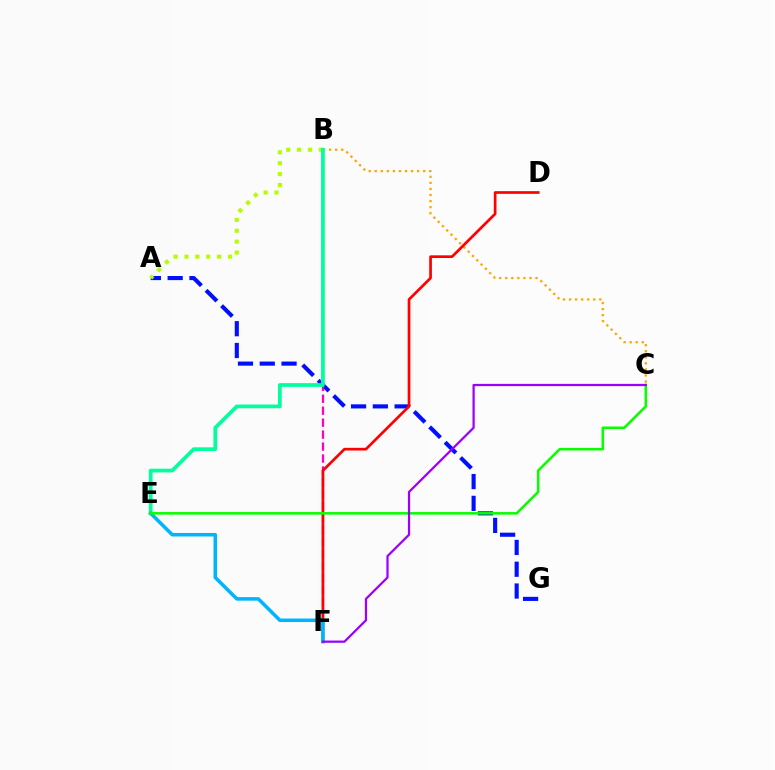{('B', 'C'): [{'color': '#ffa500', 'line_style': 'dotted', 'thickness': 1.64}], ('A', 'G'): [{'color': '#0010ff', 'line_style': 'dashed', 'thickness': 2.96}], ('B', 'F'): [{'color': '#ff00bd', 'line_style': 'dashed', 'thickness': 1.62}], ('A', 'B'): [{'color': '#b3ff00', 'line_style': 'dotted', 'thickness': 2.96}], ('B', 'E'): [{'color': '#00ff9d', 'line_style': 'solid', 'thickness': 2.68}], ('D', 'F'): [{'color': '#ff0000', 'line_style': 'solid', 'thickness': 1.94}], ('E', 'F'): [{'color': '#00b5ff', 'line_style': 'solid', 'thickness': 2.54}], ('C', 'E'): [{'color': '#08ff00', 'line_style': 'solid', 'thickness': 1.84}], ('C', 'F'): [{'color': '#9b00ff', 'line_style': 'solid', 'thickness': 1.61}]}